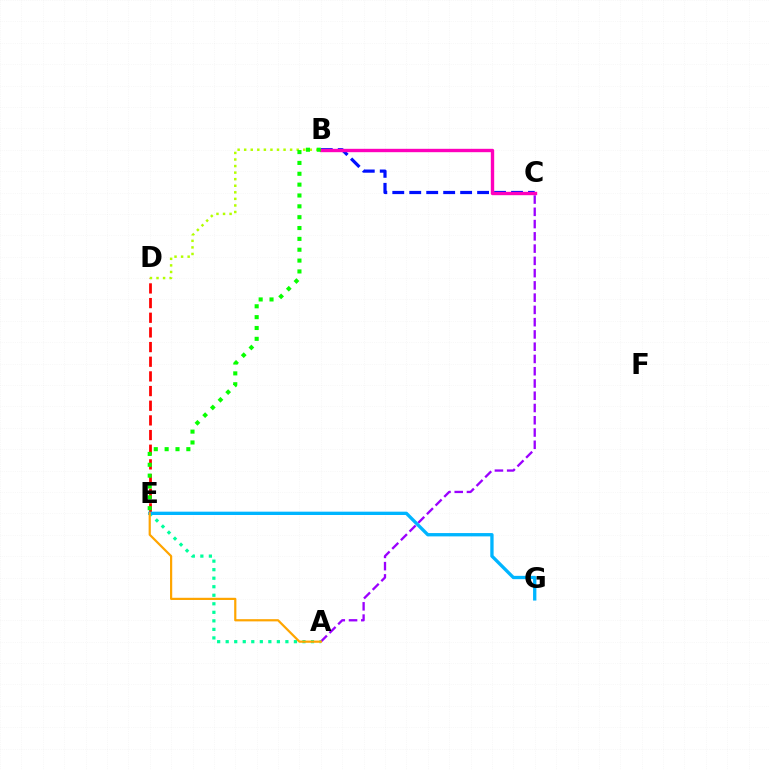{('D', 'E'): [{'color': '#ff0000', 'line_style': 'dashed', 'thickness': 1.99}], ('A', 'C'): [{'color': '#9b00ff', 'line_style': 'dashed', 'thickness': 1.67}], ('B', 'C'): [{'color': '#0010ff', 'line_style': 'dashed', 'thickness': 2.3}, {'color': '#ff00bd', 'line_style': 'solid', 'thickness': 2.43}], ('A', 'E'): [{'color': '#00ff9d', 'line_style': 'dotted', 'thickness': 2.32}, {'color': '#ffa500', 'line_style': 'solid', 'thickness': 1.59}], ('B', 'D'): [{'color': '#b3ff00', 'line_style': 'dotted', 'thickness': 1.78}], ('B', 'E'): [{'color': '#08ff00', 'line_style': 'dotted', 'thickness': 2.95}], ('E', 'G'): [{'color': '#00b5ff', 'line_style': 'solid', 'thickness': 2.39}]}